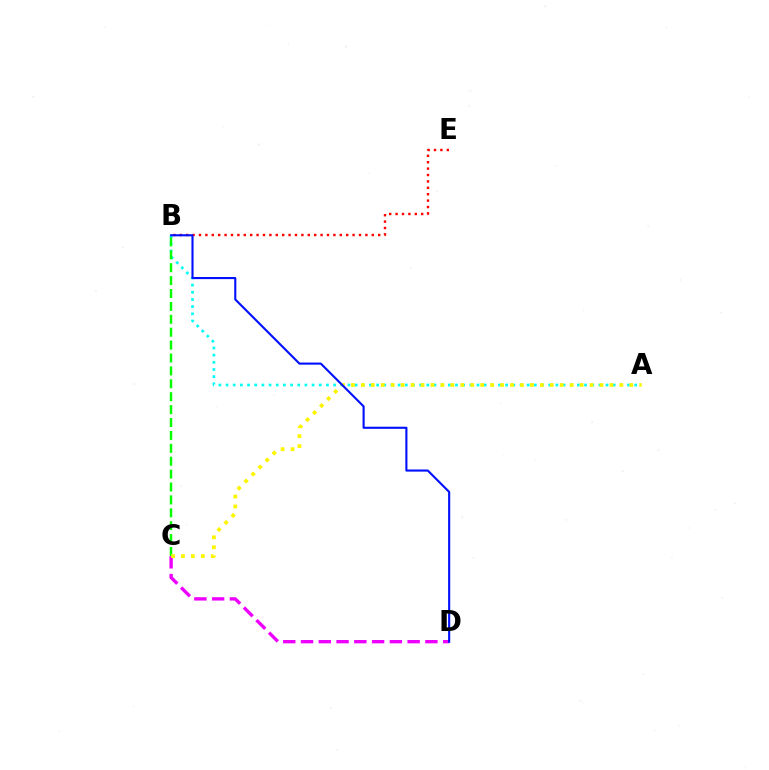{('A', 'B'): [{'color': '#00fff6', 'line_style': 'dotted', 'thickness': 1.95}], ('C', 'D'): [{'color': '#ee00ff', 'line_style': 'dashed', 'thickness': 2.41}], ('B', 'E'): [{'color': '#ff0000', 'line_style': 'dotted', 'thickness': 1.74}], ('B', 'C'): [{'color': '#08ff00', 'line_style': 'dashed', 'thickness': 1.75}], ('A', 'C'): [{'color': '#fcf500', 'line_style': 'dotted', 'thickness': 2.7}], ('B', 'D'): [{'color': '#0010ff', 'line_style': 'solid', 'thickness': 1.52}]}